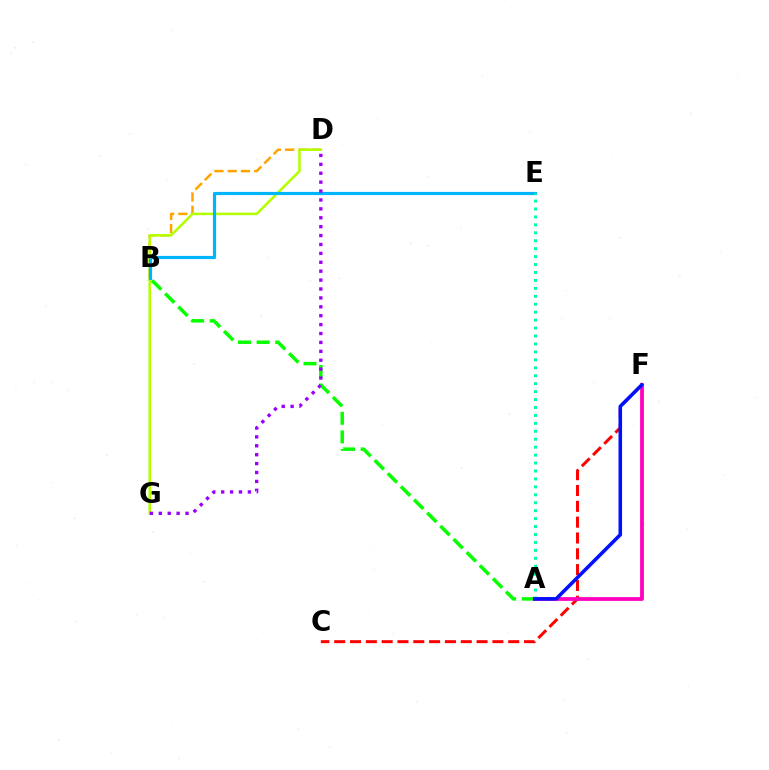{('C', 'F'): [{'color': '#ff0000', 'line_style': 'dashed', 'thickness': 2.15}], ('B', 'D'): [{'color': '#ffa500', 'line_style': 'dashed', 'thickness': 1.8}], ('D', 'G'): [{'color': '#b3ff00', 'line_style': 'solid', 'thickness': 1.84}, {'color': '#9b00ff', 'line_style': 'dotted', 'thickness': 2.42}], ('B', 'E'): [{'color': '#00b5ff', 'line_style': 'solid', 'thickness': 2.29}], ('A', 'B'): [{'color': '#08ff00', 'line_style': 'dashed', 'thickness': 2.53}], ('A', 'F'): [{'color': '#ff00bd', 'line_style': 'solid', 'thickness': 2.72}, {'color': '#0010ff', 'line_style': 'solid', 'thickness': 2.57}], ('A', 'E'): [{'color': '#00ff9d', 'line_style': 'dotted', 'thickness': 2.16}]}